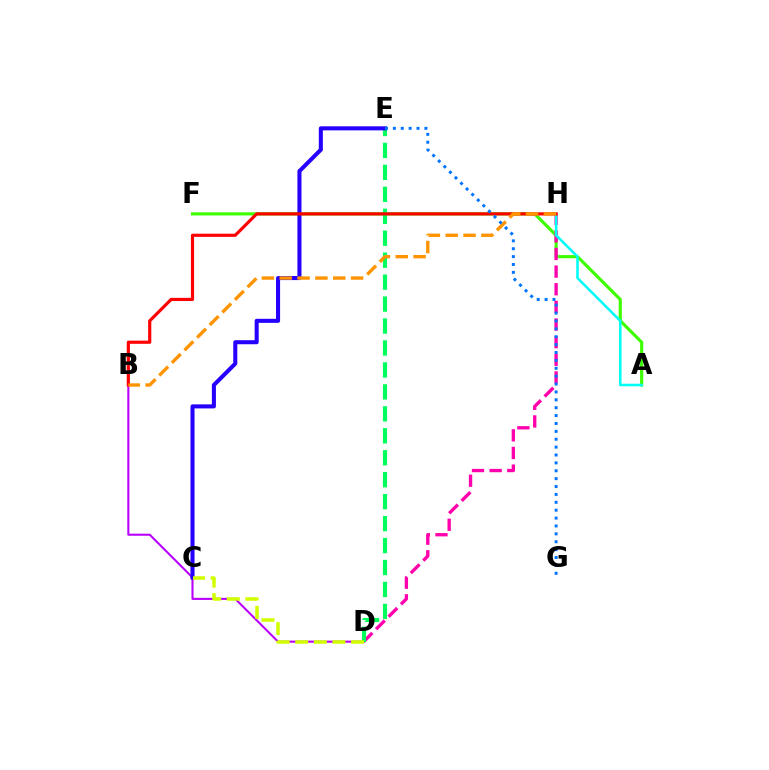{('B', 'D'): [{'color': '#b900ff', 'line_style': 'solid', 'thickness': 1.5}], ('A', 'F'): [{'color': '#3dff00', 'line_style': 'solid', 'thickness': 2.26}], ('D', 'H'): [{'color': '#ff00ac', 'line_style': 'dashed', 'thickness': 2.4}], ('A', 'H'): [{'color': '#00fff6', 'line_style': 'solid', 'thickness': 1.84}], ('D', 'E'): [{'color': '#00ff5c', 'line_style': 'dashed', 'thickness': 2.98}], ('C', 'E'): [{'color': '#2500ff', 'line_style': 'solid', 'thickness': 2.92}], ('B', 'H'): [{'color': '#ff0000', 'line_style': 'solid', 'thickness': 2.28}, {'color': '#ff9400', 'line_style': 'dashed', 'thickness': 2.42}], ('E', 'G'): [{'color': '#0074ff', 'line_style': 'dotted', 'thickness': 2.14}], ('C', 'D'): [{'color': '#d1ff00', 'line_style': 'dashed', 'thickness': 2.52}]}